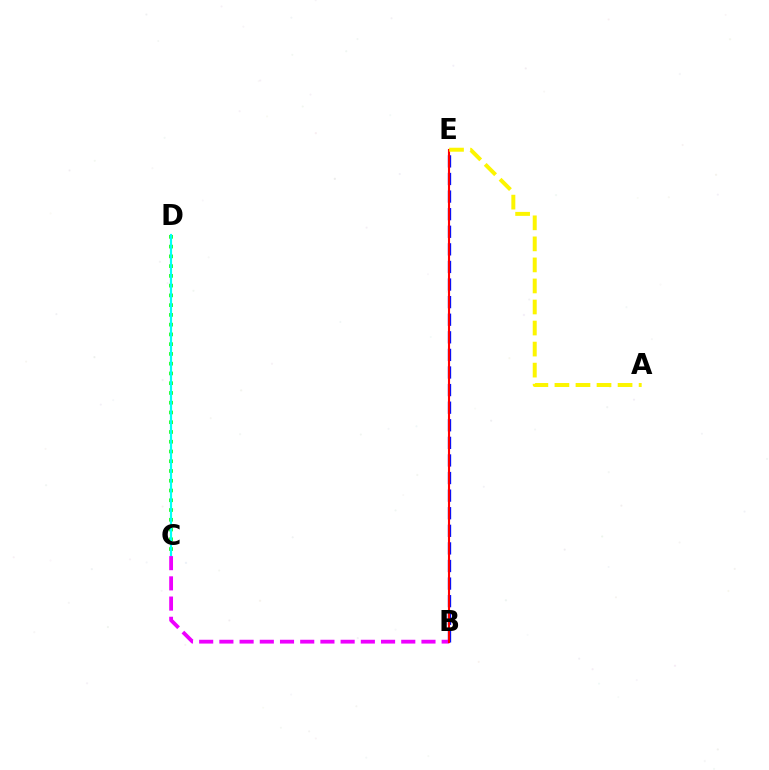{('C', 'D'): [{'color': '#08ff00', 'line_style': 'dotted', 'thickness': 2.65}, {'color': '#00fff6', 'line_style': 'solid', 'thickness': 1.57}], ('B', 'E'): [{'color': '#0010ff', 'line_style': 'dashed', 'thickness': 2.39}, {'color': '#ff0000', 'line_style': 'solid', 'thickness': 1.52}], ('B', 'C'): [{'color': '#ee00ff', 'line_style': 'dashed', 'thickness': 2.75}], ('A', 'E'): [{'color': '#fcf500', 'line_style': 'dashed', 'thickness': 2.86}]}